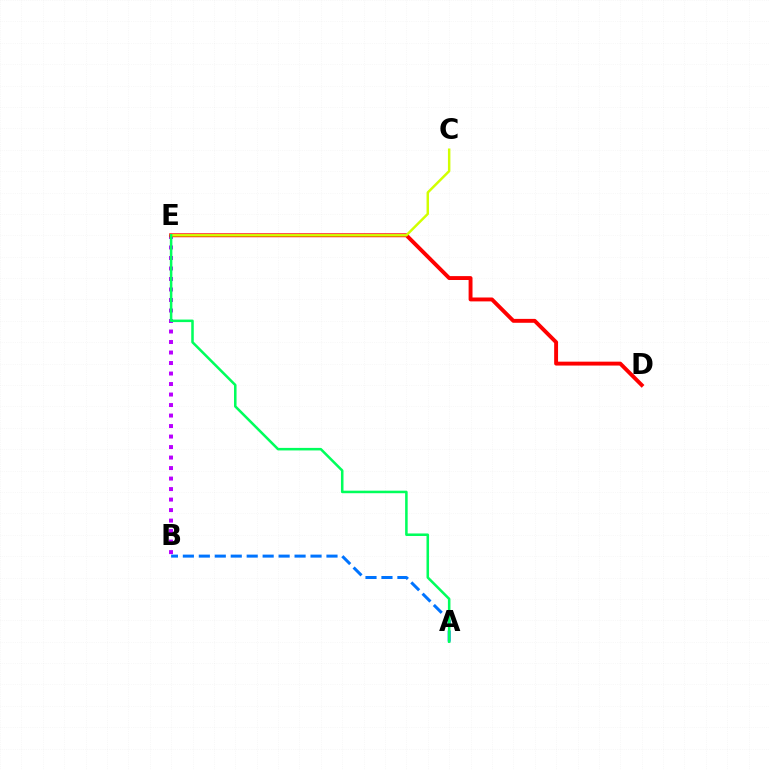{('B', 'E'): [{'color': '#b900ff', 'line_style': 'dotted', 'thickness': 2.85}], ('D', 'E'): [{'color': '#ff0000', 'line_style': 'solid', 'thickness': 2.81}], ('A', 'B'): [{'color': '#0074ff', 'line_style': 'dashed', 'thickness': 2.17}], ('C', 'E'): [{'color': '#d1ff00', 'line_style': 'solid', 'thickness': 1.78}], ('A', 'E'): [{'color': '#00ff5c', 'line_style': 'solid', 'thickness': 1.83}]}